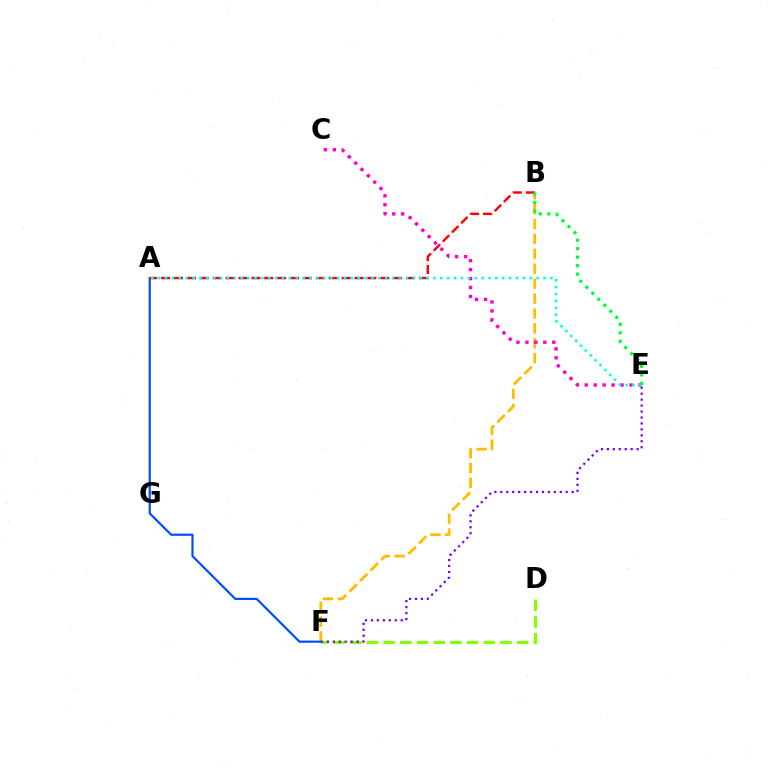{('D', 'F'): [{'color': '#84ff00', 'line_style': 'dashed', 'thickness': 2.27}], ('E', 'F'): [{'color': '#7200ff', 'line_style': 'dotted', 'thickness': 1.62}], ('B', 'F'): [{'color': '#ffbd00', 'line_style': 'dashed', 'thickness': 2.02}], ('C', 'E'): [{'color': '#ff00cf', 'line_style': 'dotted', 'thickness': 2.43}], ('A', 'F'): [{'color': '#004bff', 'line_style': 'solid', 'thickness': 1.57}], ('A', 'B'): [{'color': '#ff0000', 'line_style': 'dashed', 'thickness': 1.75}], ('A', 'E'): [{'color': '#00fff6', 'line_style': 'dotted', 'thickness': 1.87}], ('B', 'E'): [{'color': '#00ff39', 'line_style': 'dotted', 'thickness': 2.31}]}